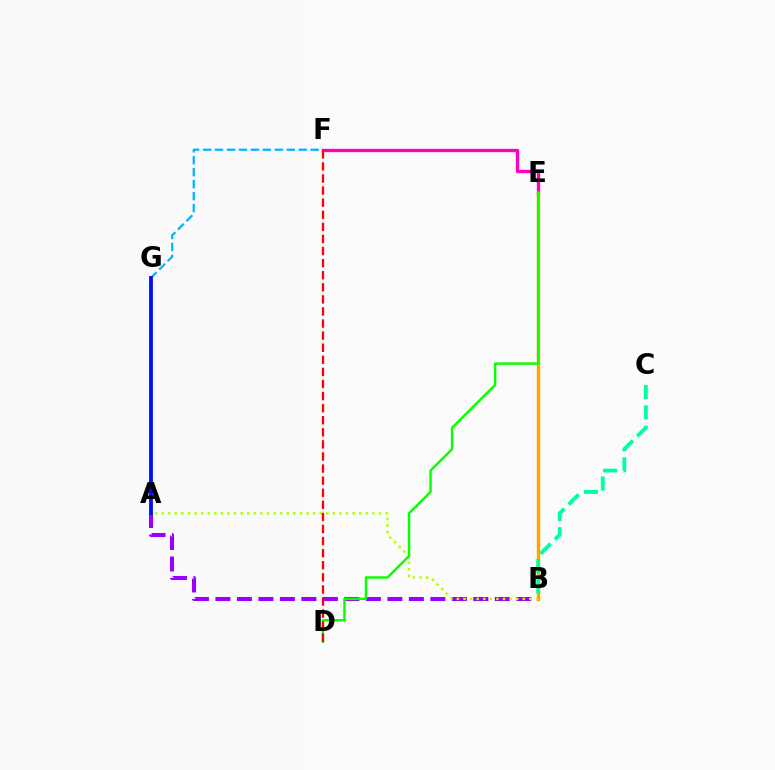{('F', 'G'): [{'color': '#00b5ff', 'line_style': 'dashed', 'thickness': 1.62}], ('E', 'F'): [{'color': '#ff00bd', 'line_style': 'solid', 'thickness': 2.41}], ('A', 'B'): [{'color': '#9b00ff', 'line_style': 'dashed', 'thickness': 2.92}, {'color': '#b3ff00', 'line_style': 'dotted', 'thickness': 1.79}], ('B', 'E'): [{'color': '#ffa500', 'line_style': 'solid', 'thickness': 2.47}], ('A', 'G'): [{'color': '#0010ff', 'line_style': 'solid', 'thickness': 2.72}], ('D', 'E'): [{'color': '#08ff00', 'line_style': 'solid', 'thickness': 1.77}], ('B', 'C'): [{'color': '#00ff9d', 'line_style': 'dashed', 'thickness': 2.76}], ('D', 'F'): [{'color': '#ff0000', 'line_style': 'dashed', 'thickness': 1.64}]}